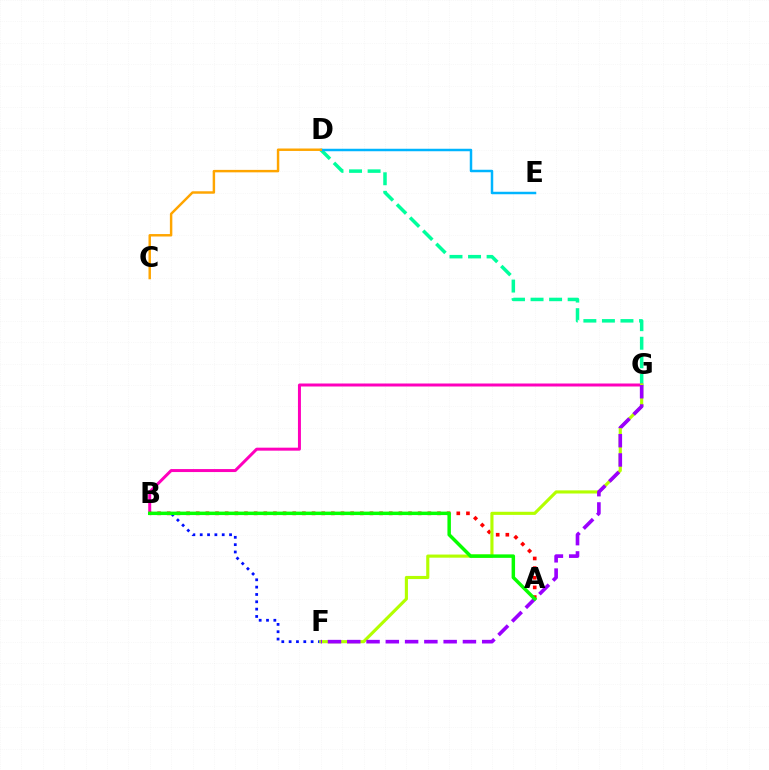{('B', 'F'): [{'color': '#0010ff', 'line_style': 'dotted', 'thickness': 1.99}], ('D', 'G'): [{'color': '#00ff9d', 'line_style': 'dashed', 'thickness': 2.52}], ('B', 'G'): [{'color': '#ff00bd', 'line_style': 'solid', 'thickness': 2.15}], ('D', 'E'): [{'color': '#00b5ff', 'line_style': 'solid', 'thickness': 1.79}], ('A', 'B'): [{'color': '#ff0000', 'line_style': 'dotted', 'thickness': 2.62}, {'color': '#08ff00', 'line_style': 'solid', 'thickness': 2.5}], ('F', 'G'): [{'color': '#b3ff00', 'line_style': 'solid', 'thickness': 2.25}, {'color': '#9b00ff', 'line_style': 'dashed', 'thickness': 2.62}], ('C', 'D'): [{'color': '#ffa500', 'line_style': 'solid', 'thickness': 1.77}]}